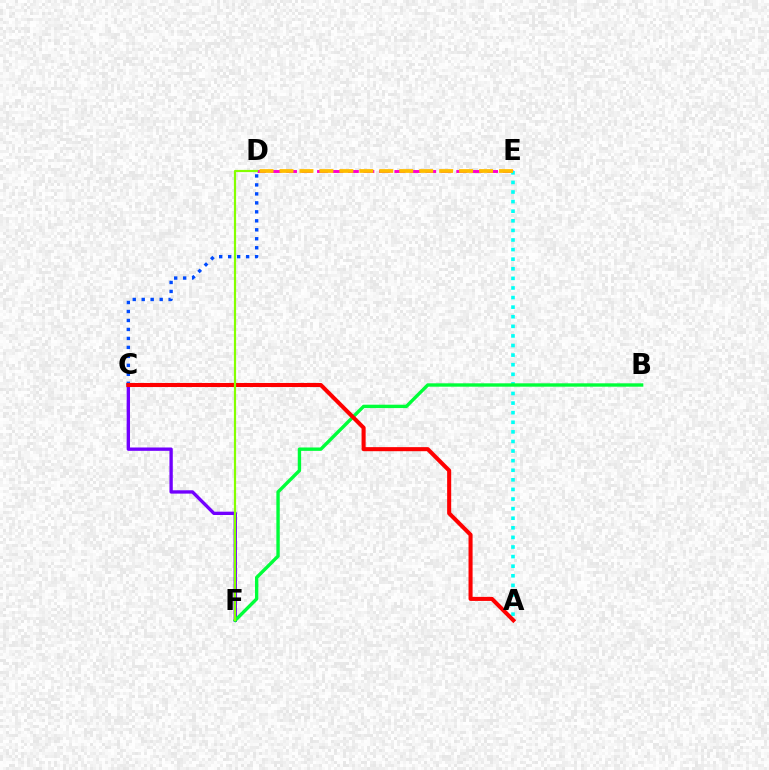{('D', 'E'): [{'color': '#ff00cf', 'line_style': 'dashed', 'thickness': 2.1}, {'color': '#ffbd00', 'line_style': 'dashed', 'thickness': 2.71}], ('C', 'F'): [{'color': '#7200ff', 'line_style': 'solid', 'thickness': 2.41}], ('A', 'E'): [{'color': '#00fff6', 'line_style': 'dotted', 'thickness': 2.61}], ('B', 'F'): [{'color': '#00ff39', 'line_style': 'solid', 'thickness': 2.43}], ('C', 'D'): [{'color': '#004bff', 'line_style': 'dotted', 'thickness': 2.44}], ('A', 'C'): [{'color': '#ff0000', 'line_style': 'solid', 'thickness': 2.92}], ('D', 'F'): [{'color': '#84ff00', 'line_style': 'solid', 'thickness': 1.58}]}